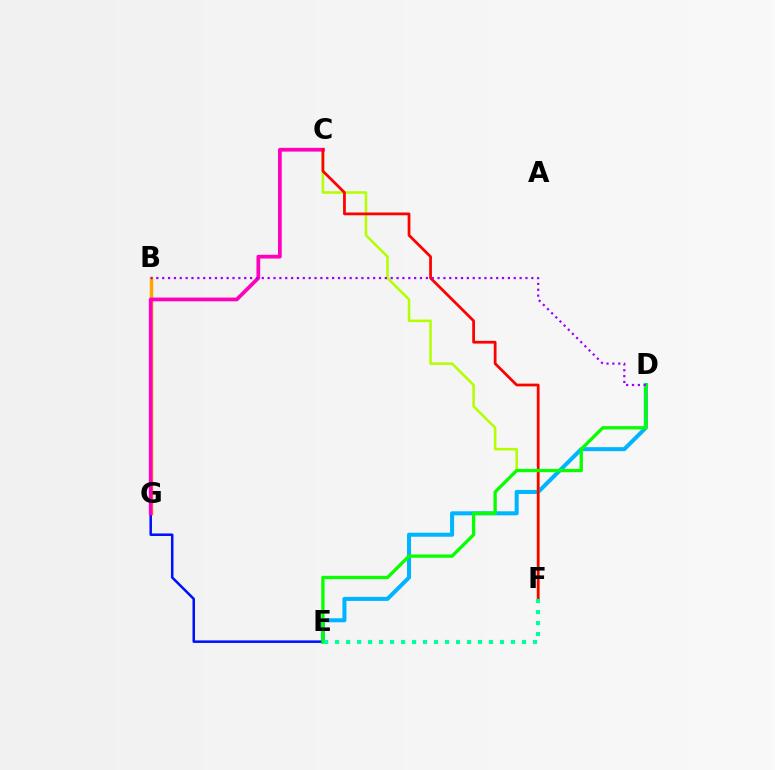{('D', 'E'): [{'color': '#00b5ff', 'line_style': 'solid', 'thickness': 2.91}, {'color': '#08ff00', 'line_style': 'solid', 'thickness': 2.38}], ('B', 'G'): [{'color': '#ffa500', 'line_style': 'solid', 'thickness': 2.5}], ('C', 'F'): [{'color': '#b3ff00', 'line_style': 'solid', 'thickness': 1.82}, {'color': '#ff0000', 'line_style': 'solid', 'thickness': 1.99}], ('E', 'G'): [{'color': '#0010ff', 'line_style': 'solid', 'thickness': 1.83}], ('C', 'G'): [{'color': '#ff00bd', 'line_style': 'solid', 'thickness': 2.7}], ('B', 'D'): [{'color': '#9b00ff', 'line_style': 'dotted', 'thickness': 1.59}], ('E', 'F'): [{'color': '#00ff9d', 'line_style': 'dotted', 'thickness': 2.99}]}